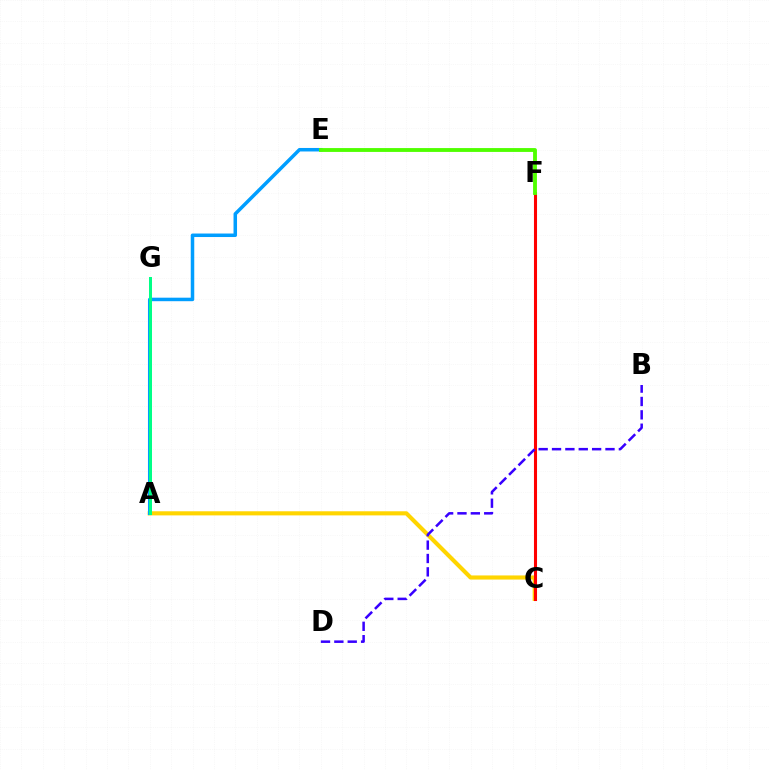{('A', 'C'): [{'color': '#ffd500', 'line_style': 'solid', 'thickness': 2.96}], ('C', 'F'): [{'color': '#ff0000', 'line_style': 'solid', 'thickness': 2.21}], ('A', 'G'): [{'color': '#ff00ed', 'line_style': 'solid', 'thickness': 1.86}, {'color': '#00ff86', 'line_style': 'solid', 'thickness': 2.16}], ('A', 'E'): [{'color': '#009eff', 'line_style': 'solid', 'thickness': 2.53}], ('B', 'D'): [{'color': '#3700ff', 'line_style': 'dashed', 'thickness': 1.82}], ('E', 'F'): [{'color': '#4fff00', 'line_style': 'solid', 'thickness': 2.77}]}